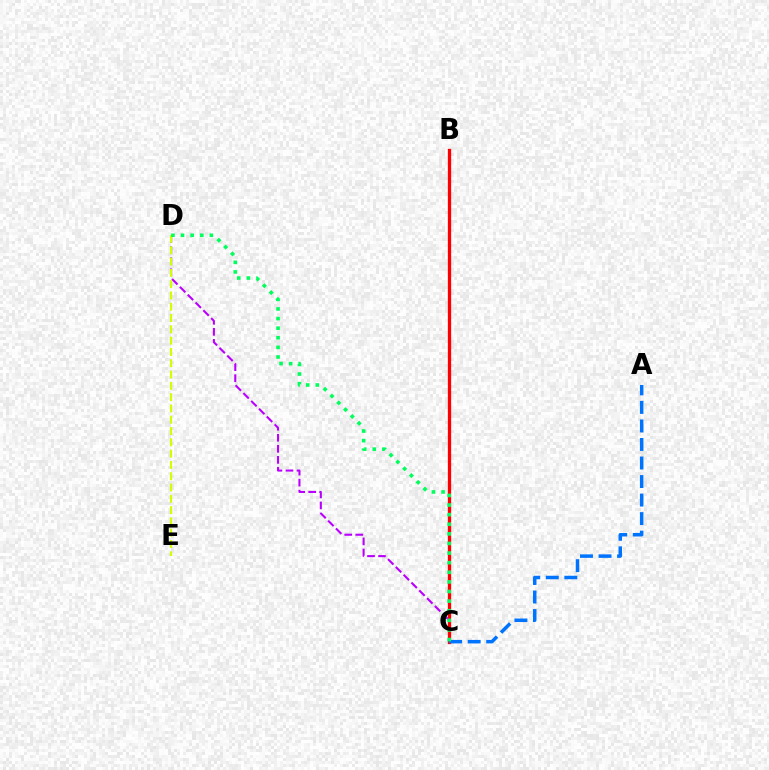{('C', 'D'): [{'color': '#b900ff', 'line_style': 'dashed', 'thickness': 1.5}, {'color': '#00ff5c', 'line_style': 'dotted', 'thickness': 2.61}], ('B', 'C'): [{'color': '#ff0000', 'line_style': 'solid', 'thickness': 2.37}], ('D', 'E'): [{'color': '#d1ff00', 'line_style': 'dashed', 'thickness': 1.53}], ('A', 'C'): [{'color': '#0074ff', 'line_style': 'dashed', 'thickness': 2.52}]}